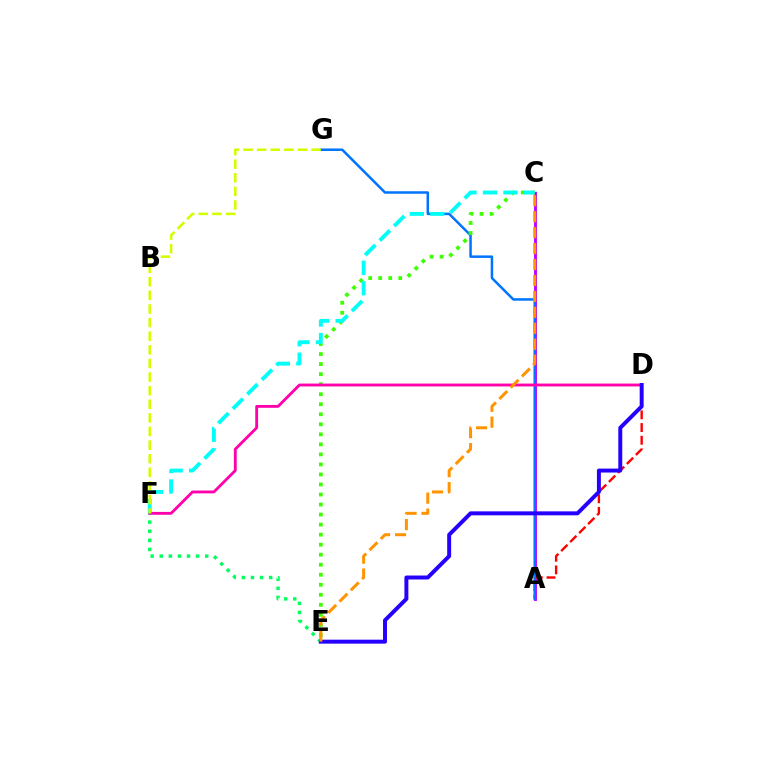{('A', 'C'): [{'color': '#b900ff', 'line_style': 'solid', 'thickness': 2.07}], ('A', 'D'): [{'color': '#ff0000', 'line_style': 'dashed', 'thickness': 1.73}], ('E', 'F'): [{'color': '#00ff5c', 'line_style': 'dotted', 'thickness': 2.47}], ('A', 'G'): [{'color': '#0074ff', 'line_style': 'solid', 'thickness': 1.8}], ('C', 'E'): [{'color': '#3dff00', 'line_style': 'dotted', 'thickness': 2.73}, {'color': '#ff9400', 'line_style': 'dashed', 'thickness': 2.17}], ('D', 'F'): [{'color': '#ff00ac', 'line_style': 'solid', 'thickness': 2.05}], ('D', 'E'): [{'color': '#2500ff', 'line_style': 'solid', 'thickness': 2.85}], ('C', 'F'): [{'color': '#00fff6', 'line_style': 'dashed', 'thickness': 2.79}], ('F', 'G'): [{'color': '#d1ff00', 'line_style': 'dashed', 'thickness': 1.85}]}